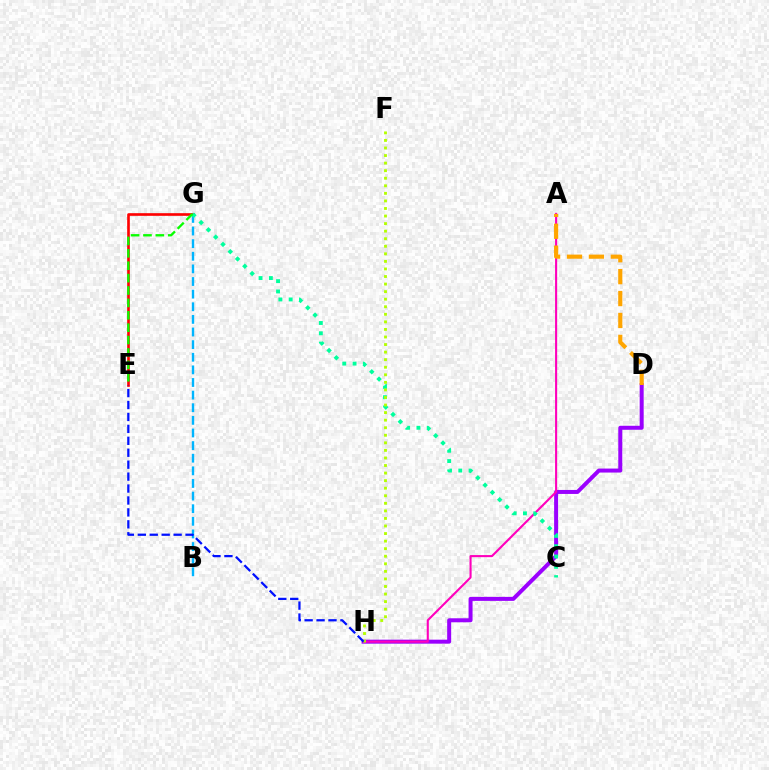{('D', 'H'): [{'color': '#9b00ff', 'line_style': 'solid', 'thickness': 2.87}], ('E', 'G'): [{'color': '#ff0000', 'line_style': 'solid', 'thickness': 1.91}, {'color': '#08ff00', 'line_style': 'dashed', 'thickness': 1.68}], ('A', 'H'): [{'color': '#ff00bd', 'line_style': 'solid', 'thickness': 1.51}], ('B', 'G'): [{'color': '#00b5ff', 'line_style': 'dashed', 'thickness': 1.71}], ('C', 'G'): [{'color': '#00ff9d', 'line_style': 'dotted', 'thickness': 2.8}], ('F', 'H'): [{'color': '#b3ff00', 'line_style': 'dotted', 'thickness': 2.05}], ('E', 'H'): [{'color': '#0010ff', 'line_style': 'dashed', 'thickness': 1.62}], ('A', 'D'): [{'color': '#ffa500', 'line_style': 'dashed', 'thickness': 2.98}]}